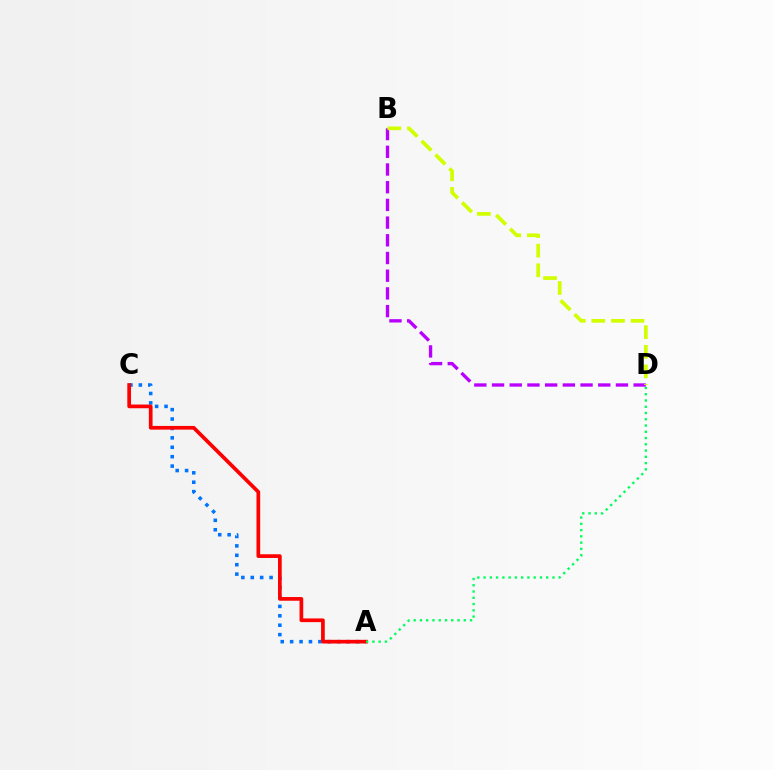{('A', 'C'): [{'color': '#0074ff', 'line_style': 'dotted', 'thickness': 2.56}, {'color': '#ff0000', 'line_style': 'solid', 'thickness': 2.66}], ('A', 'D'): [{'color': '#00ff5c', 'line_style': 'dotted', 'thickness': 1.7}], ('B', 'D'): [{'color': '#b900ff', 'line_style': 'dashed', 'thickness': 2.4}, {'color': '#d1ff00', 'line_style': 'dashed', 'thickness': 2.67}]}